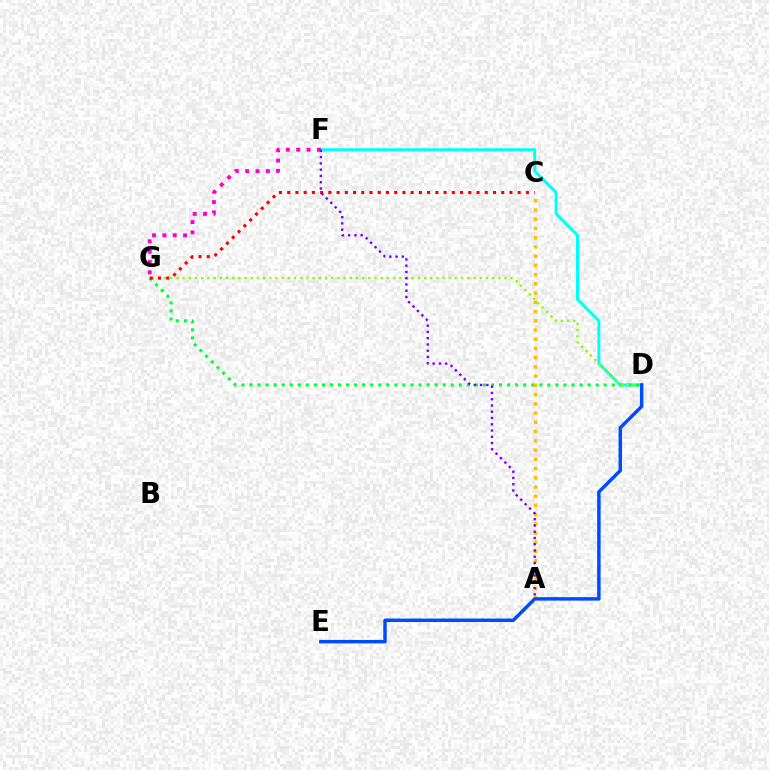{('D', 'F'): [{'color': '#00fff6', 'line_style': 'solid', 'thickness': 2.16}], ('D', 'G'): [{'color': '#00ff39', 'line_style': 'dotted', 'thickness': 2.19}, {'color': '#84ff00', 'line_style': 'dotted', 'thickness': 1.68}], ('A', 'C'): [{'color': '#ffbd00', 'line_style': 'dotted', 'thickness': 2.51}], ('F', 'G'): [{'color': '#ff00cf', 'line_style': 'dotted', 'thickness': 2.81}], ('D', 'E'): [{'color': '#004bff', 'line_style': 'solid', 'thickness': 2.49}], ('C', 'G'): [{'color': '#ff0000', 'line_style': 'dotted', 'thickness': 2.24}], ('A', 'F'): [{'color': '#7200ff', 'line_style': 'dotted', 'thickness': 1.7}]}